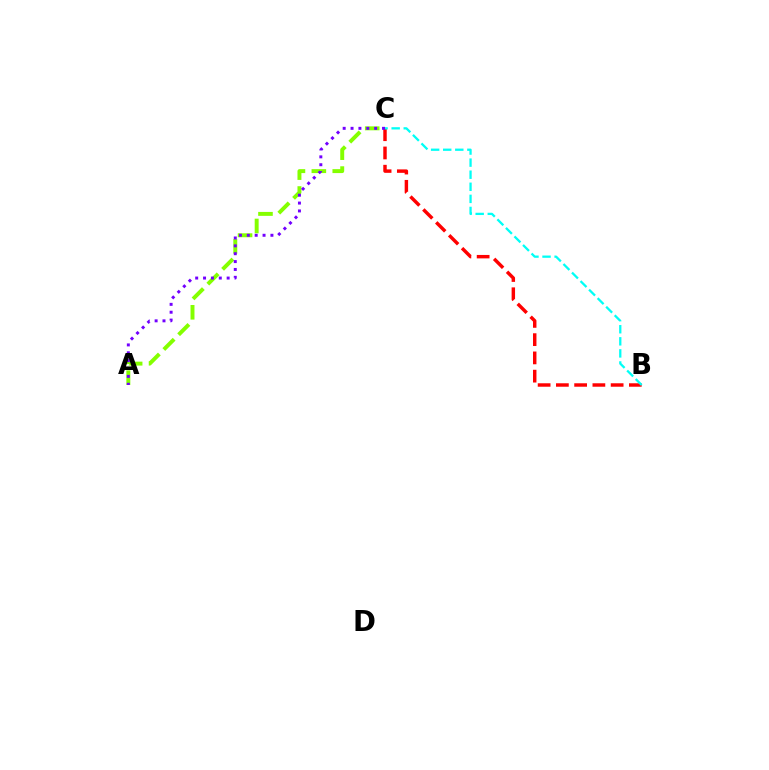{('A', 'C'): [{'color': '#84ff00', 'line_style': 'dashed', 'thickness': 2.84}, {'color': '#7200ff', 'line_style': 'dotted', 'thickness': 2.14}], ('B', 'C'): [{'color': '#ff0000', 'line_style': 'dashed', 'thickness': 2.48}, {'color': '#00fff6', 'line_style': 'dashed', 'thickness': 1.64}]}